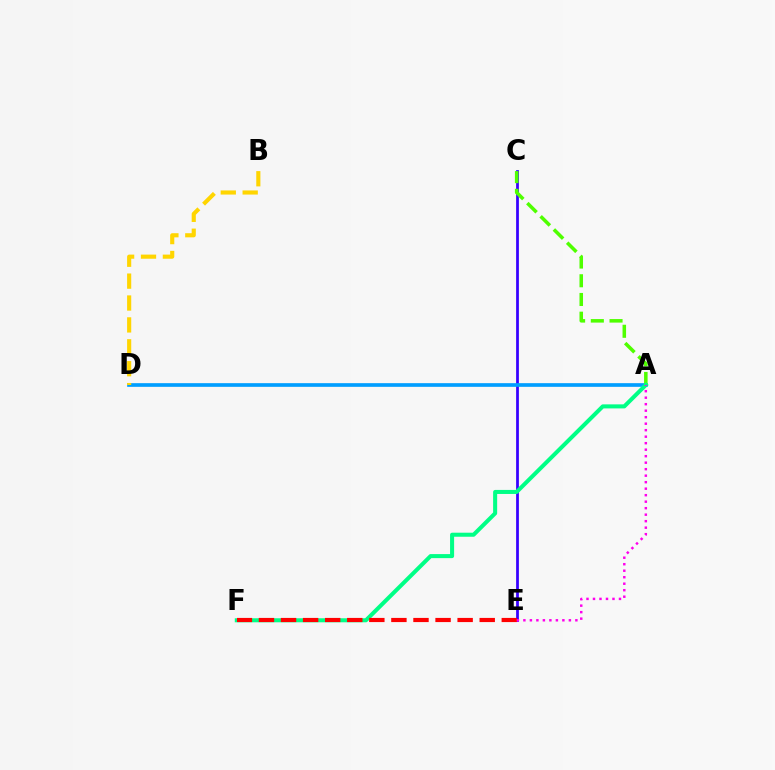{('C', 'E'): [{'color': '#3700ff', 'line_style': 'solid', 'thickness': 1.98}], ('A', 'D'): [{'color': '#009eff', 'line_style': 'solid', 'thickness': 2.65}], ('A', 'C'): [{'color': '#4fff00', 'line_style': 'dashed', 'thickness': 2.54}], ('A', 'F'): [{'color': '#00ff86', 'line_style': 'solid', 'thickness': 2.91}], ('E', 'F'): [{'color': '#ff0000', 'line_style': 'dashed', 'thickness': 3.0}], ('A', 'E'): [{'color': '#ff00ed', 'line_style': 'dotted', 'thickness': 1.77}], ('B', 'D'): [{'color': '#ffd500', 'line_style': 'dashed', 'thickness': 2.97}]}